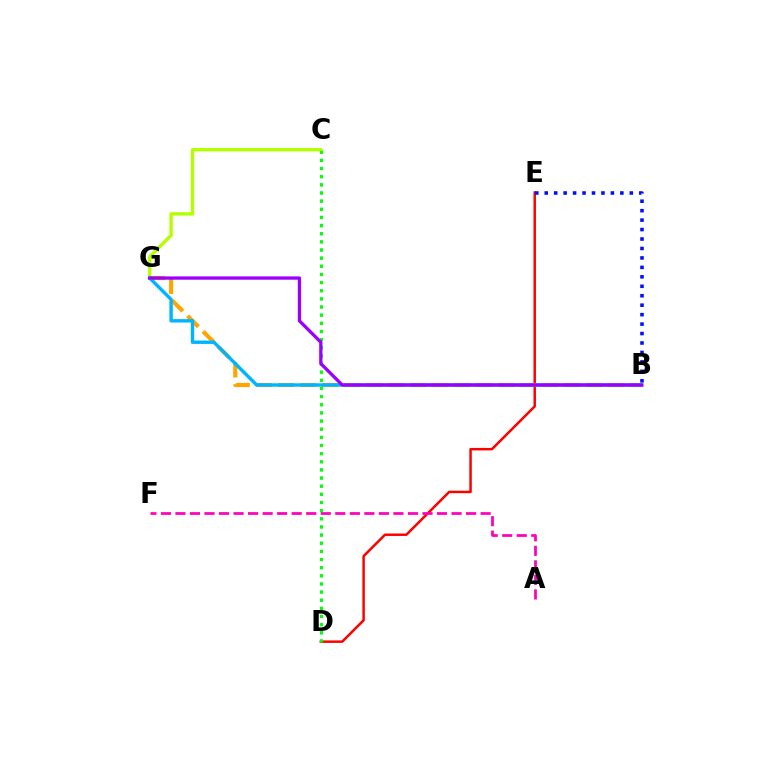{('C', 'D'): [{'color': '#00ff9d', 'line_style': 'dotted', 'thickness': 2.21}, {'color': '#08ff00', 'line_style': 'dotted', 'thickness': 2.21}], ('D', 'E'): [{'color': '#ff0000', 'line_style': 'solid', 'thickness': 1.79}], ('B', 'E'): [{'color': '#0010ff', 'line_style': 'dotted', 'thickness': 2.57}], ('C', 'G'): [{'color': '#b3ff00', 'line_style': 'solid', 'thickness': 2.43}], ('B', 'G'): [{'color': '#ffa500', 'line_style': 'dashed', 'thickness': 2.99}, {'color': '#00b5ff', 'line_style': 'solid', 'thickness': 2.46}, {'color': '#9b00ff', 'line_style': 'solid', 'thickness': 2.37}], ('A', 'F'): [{'color': '#ff00bd', 'line_style': 'dashed', 'thickness': 1.97}]}